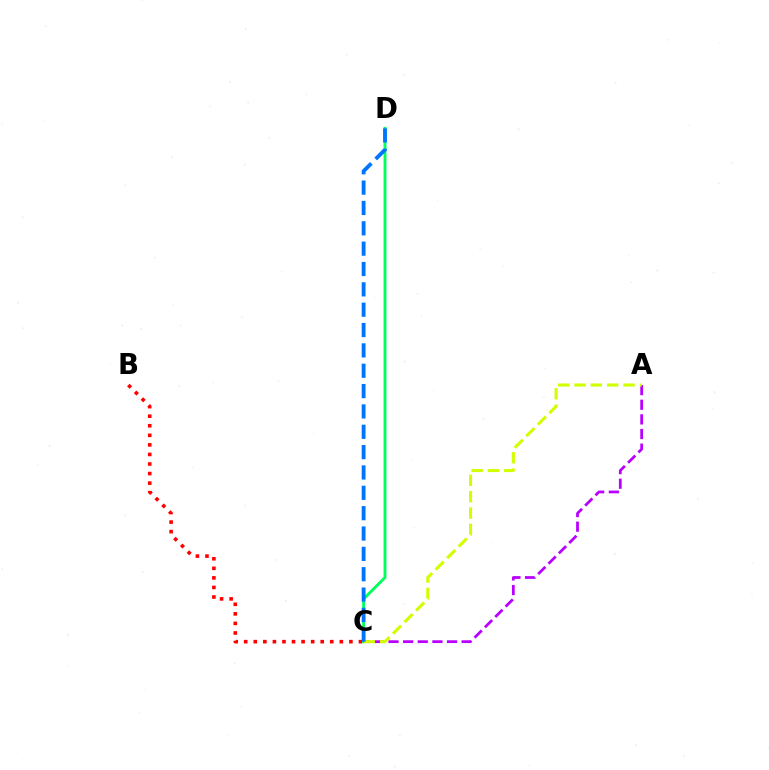{('B', 'C'): [{'color': '#ff0000', 'line_style': 'dotted', 'thickness': 2.6}], ('C', 'D'): [{'color': '#00ff5c', 'line_style': 'solid', 'thickness': 2.08}, {'color': '#0074ff', 'line_style': 'dashed', 'thickness': 2.76}], ('A', 'C'): [{'color': '#b900ff', 'line_style': 'dashed', 'thickness': 1.99}, {'color': '#d1ff00', 'line_style': 'dashed', 'thickness': 2.22}]}